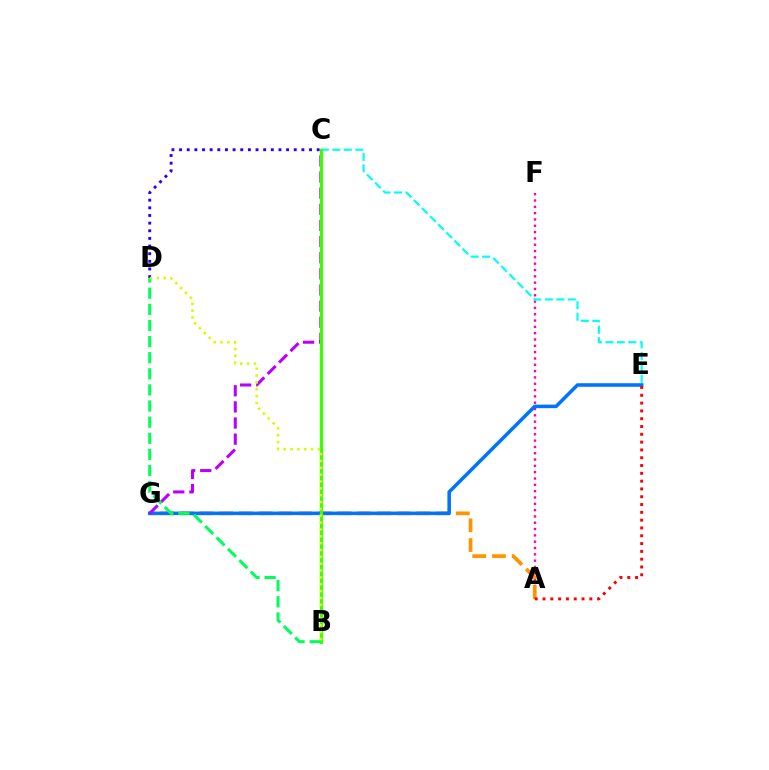{('A', 'F'): [{'color': '#ff00ac', 'line_style': 'dotted', 'thickness': 1.72}], ('C', 'E'): [{'color': '#00fff6', 'line_style': 'dashed', 'thickness': 1.56}], ('A', 'G'): [{'color': '#ff9400', 'line_style': 'dashed', 'thickness': 2.68}], ('C', 'D'): [{'color': '#2500ff', 'line_style': 'dotted', 'thickness': 2.08}], ('E', 'G'): [{'color': '#0074ff', 'line_style': 'solid', 'thickness': 2.55}], ('C', 'G'): [{'color': '#b900ff', 'line_style': 'dashed', 'thickness': 2.19}], ('B', 'C'): [{'color': '#3dff00', 'line_style': 'solid', 'thickness': 2.32}], ('B', 'D'): [{'color': '#00ff5c', 'line_style': 'dashed', 'thickness': 2.19}, {'color': '#d1ff00', 'line_style': 'dotted', 'thickness': 1.86}], ('A', 'E'): [{'color': '#ff0000', 'line_style': 'dotted', 'thickness': 2.12}]}